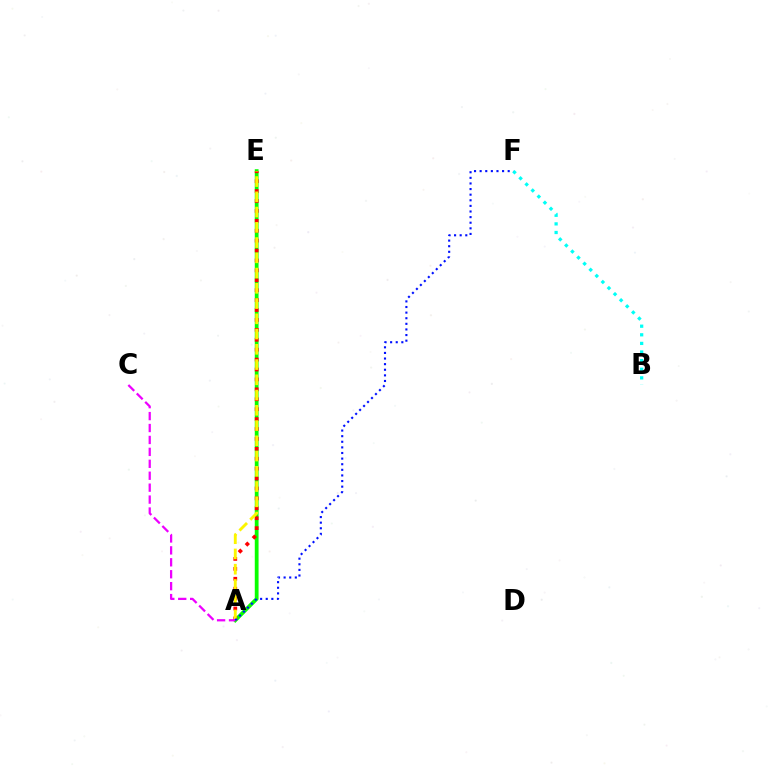{('A', 'E'): [{'color': '#08ff00', 'line_style': 'solid', 'thickness': 2.72}, {'color': '#ff0000', 'line_style': 'dotted', 'thickness': 2.69}, {'color': '#fcf500', 'line_style': 'dashed', 'thickness': 2.07}], ('A', 'C'): [{'color': '#ee00ff', 'line_style': 'dashed', 'thickness': 1.62}], ('B', 'F'): [{'color': '#00fff6', 'line_style': 'dotted', 'thickness': 2.34}], ('A', 'F'): [{'color': '#0010ff', 'line_style': 'dotted', 'thickness': 1.52}]}